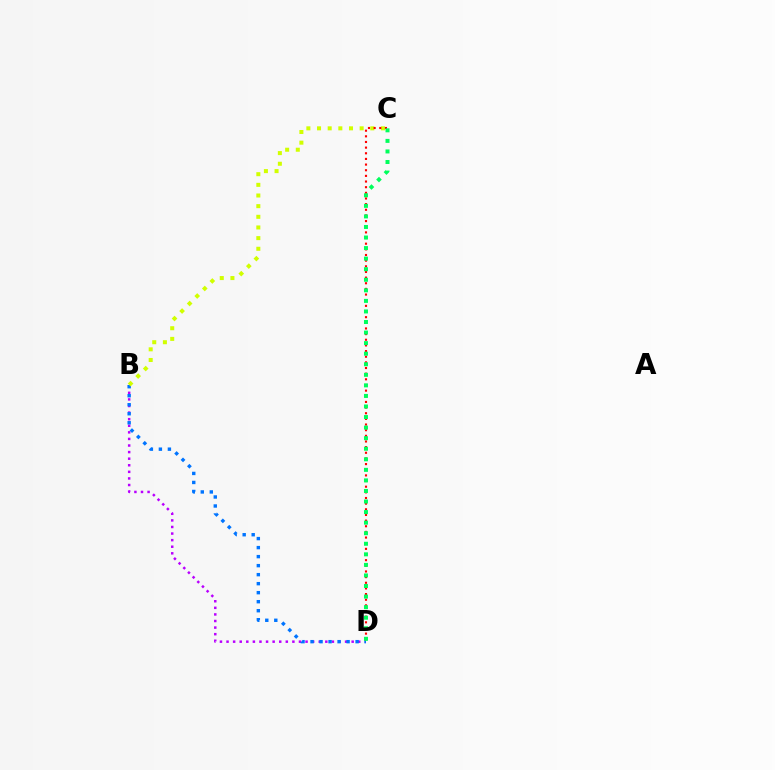{('B', 'D'): [{'color': '#b900ff', 'line_style': 'dotted', 'thickness': 1.79}, {'color': '#0074ff', 'line_style': 'dotted', 'thickness': 2.45}], ('B', 'C'): [{'color': '#d1ff00', 'line_style': 'dotted', 'thickness': 2.89}], ('C', 'D'): [{'color': '#ff0000', 'line_style': 'dotted', 'thickness': 1.54}, {'color': '#00ff5c', 'line_style': 'dotted', 'thickness': 2.87}]}